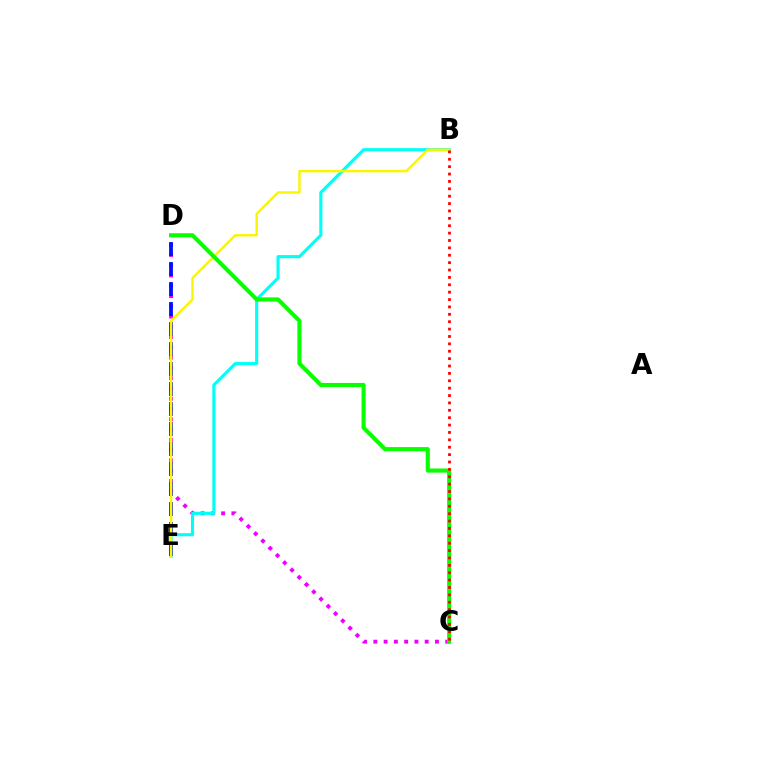{('C', 'D'): [{'color': '#ee00ff', 'line_style': 'dotted', 'thickness': 2.79}, {'color': '#08ff00', 'line_style': 'solid', 'thickness': 2.96}], ('B', 'E'): [{'color': '#00fff6', 'line_style': 'solid', 'thickness': 2.26}, {'color': '#fcf500', 'line_style': 'solid', 'thickness': 1.75}], ('D', 'E'): [{'color': '#0010ff', 'line_style': 'dashed', 'thickness': 2.72}], ('B', 'C'): [{'color': '#ff0000', 'line_style': 'dotted', 'thickness': 2.01}]}